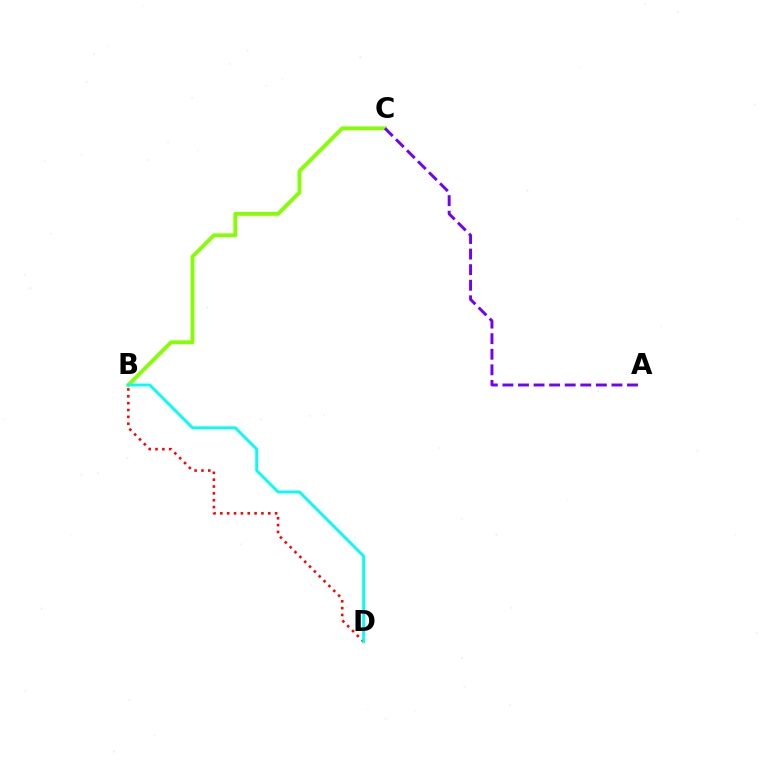{('B', 'C'): [{'color': '#84ff00', 'line_style': 'solid', 'thickness': 2.75}], ('B', 'D'): [{'color': '#ff0000', 'line_style': 'dotted', 'thickness': 1.86}, {'color': '#00fff6', 'line_style': 'solid', 'thickness': 2.05}], ('A', 'C'): [{'color': '#7200ff', 'line_style': 'dashed', 'thickness': 2.12}]}